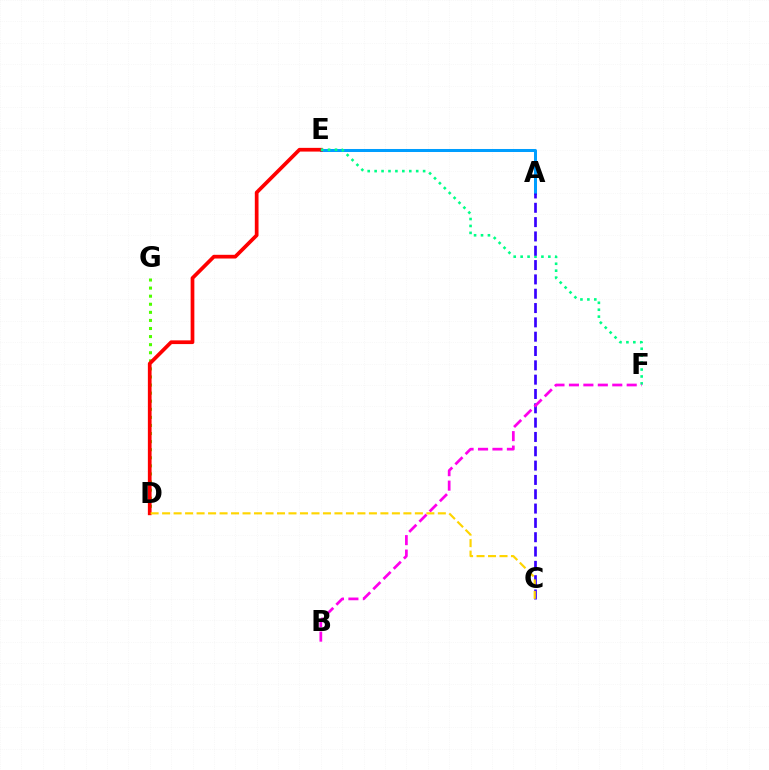{('D', 'G'): [{'color': '#4fff00', 'line_style': 'dotted', 'thickness': 2.2}], ('A', 'E'): [{'color': '#009eff', 'line_style': 'solid', 'thickness': 2.17}], ('D', 'E'): [{'color': '#ff0000', 'line_style': 'solid', 'thickness': 2.68}], ('E', 'F'): [{'color': '#00ff86', 'line_style': 'dotted', 'thickness': 1.88}], ('A', 'C'): [{'color': '#3700ff', 'line_style': 'dashed', 'thickness': 1.95}], ('B', 'F'): [{'color': '#ff00ed', 'line_style': 'dashed', 'thickness': 1.96}], ('C', 'D'): [{'color': '#ffd500', 'line_style': 'dashed', 'thickness': 1.56}]}